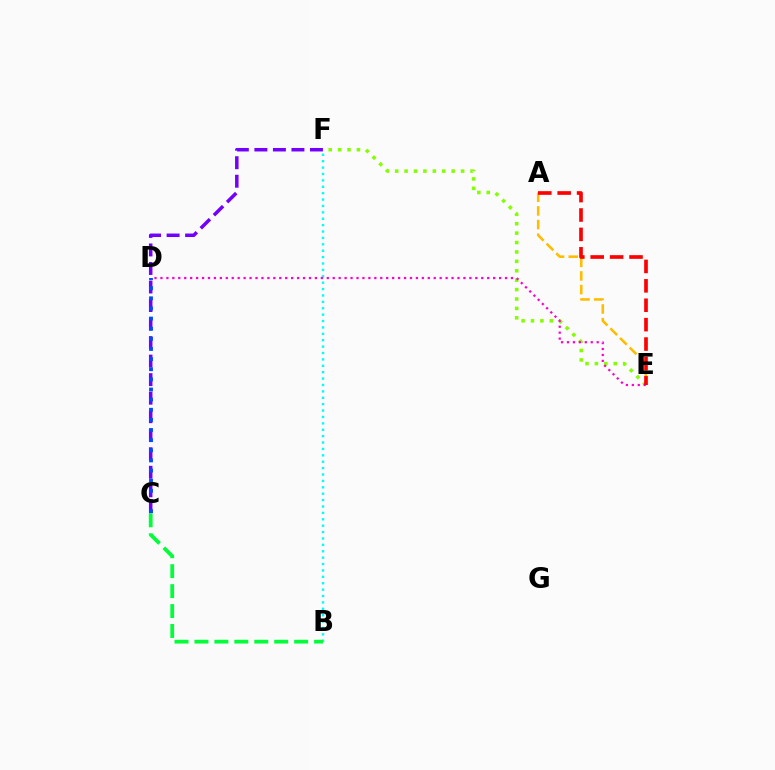{('C', 'F'): [{'color': '#7200ff', 'line_style': 'dashed', 'thickness': 2.52}], ('E', 'F'): [{'color': '#84ff00', 'line_style': 'dotted', 'thickness': 2.56}], ('B', 'F'): [{'color': '#00fff6', 'line_style': 'dotted', 'thickness': 1.74}], ('B', 'C'): [{'color': '#00ff39', 'line_style': 'dashed', 'thickness': 2.71}], ('A', 'E'): [{'color': '#ffbd00', 'line_style': 'dashed', 'thickness': 1.85}, {'color': '#ff0000', 'line_style': 'dashed', 'thickness': 2.64}], ('D', 'E'): [{'color': '#ff00cf', 'line_style': 'dotted', 'thickness': 1.61}], ('C', 'D'): [{'color': '#004bff', 'line_style': 'dotted', 'thickness': 2.75}]}